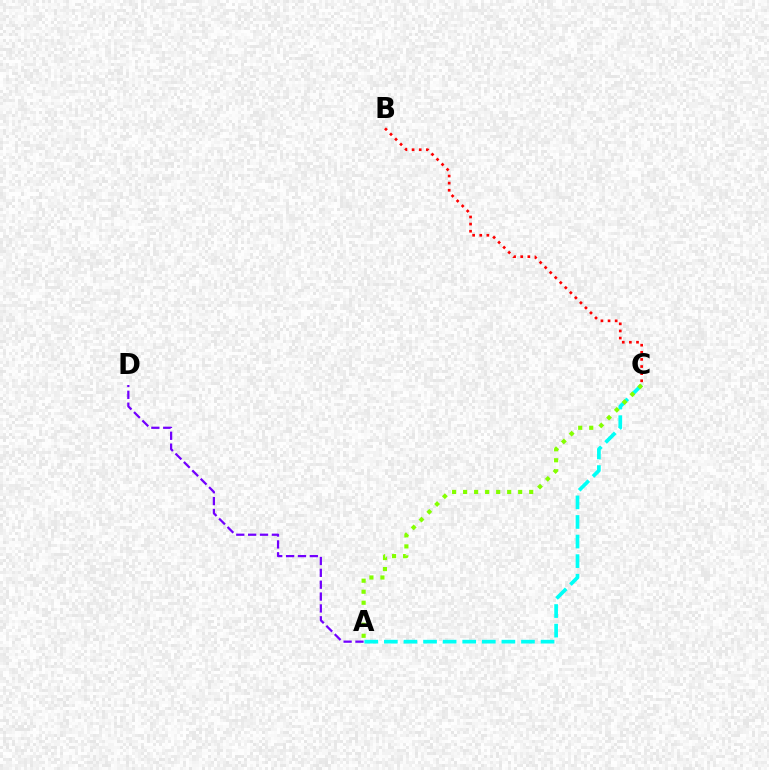{('A', 'C'): [{'color': '#00fff6', 'line_style': 'dashed', 'thickness': 2.66}, {'color': '#84ff00', 'line_style': 'dotted', 'thickness': 2.99}], ('B', 'C'): [{'color': '#ff0000', 'line_style': 'dotted', 'thickness': 1.93}], ('A', 'D'): [{'color': '#7200ff', 'line_style': 'dashed', 'thickness': 1.61}]}